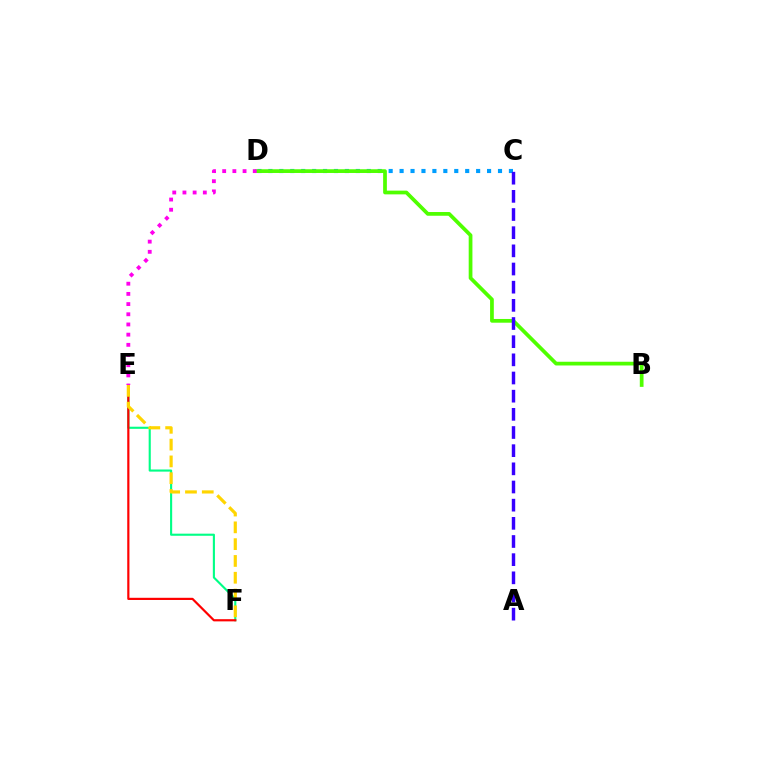{('C', 'D'): [{'color': '#009eff', 'line_style': 'dotted', 'thickness': 2.97}], ('B', 'D'): [{'color': '#4fff00', 'line_style': 'solid', 'thickness': 2.69}], ('E', 'F'): [{'color': '#00ff86', 'line_style': 'solid', 'thickness': 1.53}, {'color': '#ff0000', 'line_style': 'solid', 'thickness': 1.58}, {'color': '#ffd500', 'line_style': 'dashed', 'thickness': 2.28}], ('A', 'C'): [{'color': '#3700ff', 'line_style': 'dashed', 'thickness': 2.47}], ('D', 'E'): [{'color': '#ff00ed', 'line_style': 'dotted', 'thickness': 2.77}]}